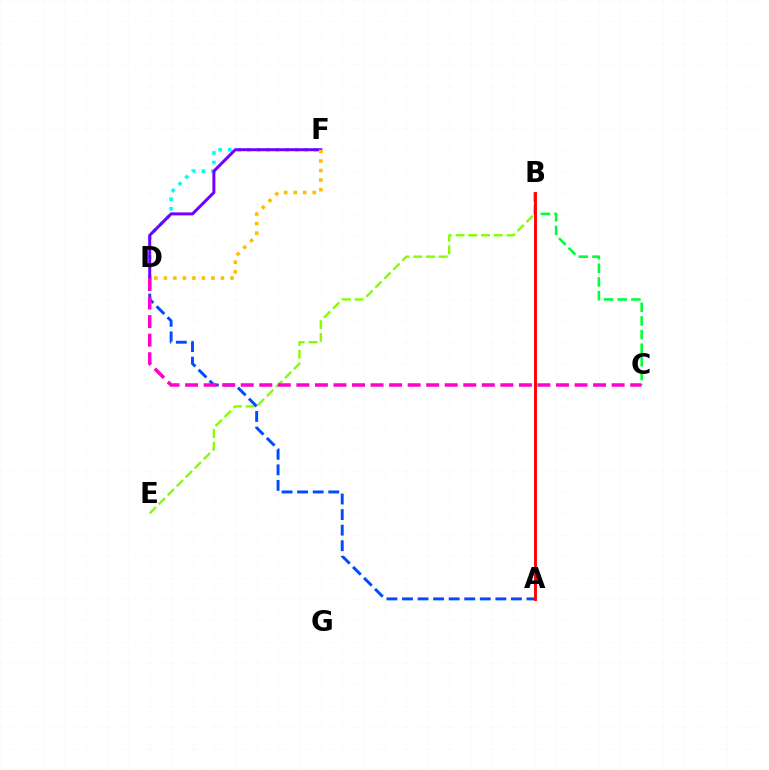{('D', 'F'): [{'color': '#00fff6', 'line_style': 'dotted', 'thickness': 2.6}, {'color': '#7200ff', 'line_style': 'solid', 'thickness': 2.16}, {'color': '#ffbd00', 'line_style': 'dotted', 'thickness': 2.59}], ('B', 'C'): [{'color': '#00ff39', 'line_style': 'dashed', 'thickness': 1.85}], ('B', 'E'): [{'color': '#84ff00', 'line_style': 'dashed', 'thickness': 1.73}], ('A', 'D'): [{'color': '#004bff', 'line_style': 'dashed', 'thickness': 2.11}], ('C', 'D'): [{'color': '#ff00cf', 'line_style': 'dashed', 'thickness': 2.52}], ('A', 'B'): [{'color': '#ff0000', 'line_style': 'solid', 'thickness': 2.08}]}